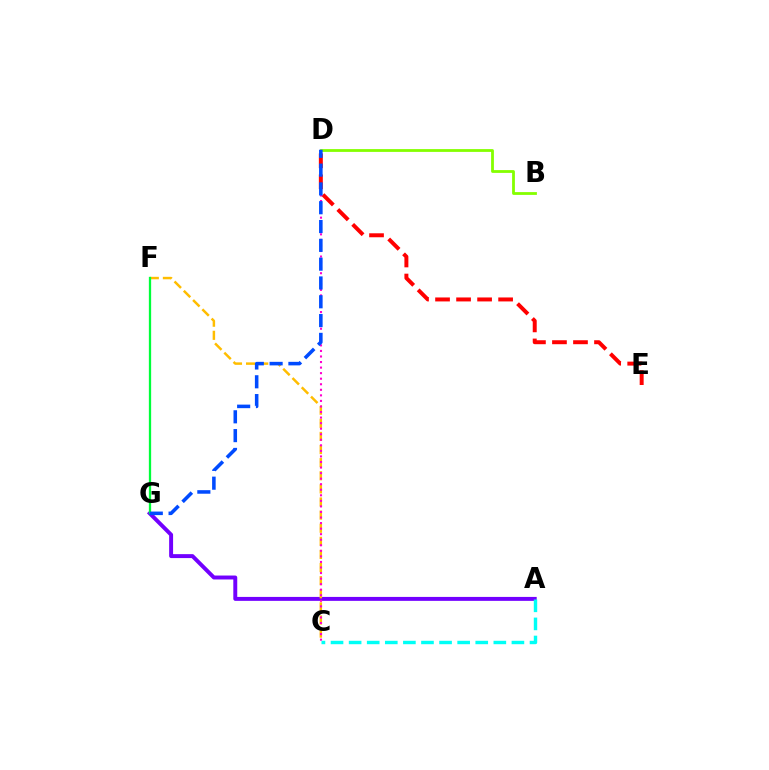{('A', 'G'): [{'color': '#7200ff', 'line_style': 'solid', 'thickness': 2.84}], ('C', 'F'): [{'color': '#ffbd00', 'line_style': 'dashed', 'thickness': 1.78}], ('C', 'D'): [{'color': '#ff00cf', 'line_style': 'dotted', 'thickness': 1.51}], ('D', 'E'): [{'color': '#ff0000', 'line_style': 'dashed', 'thickness': 2.86}], ('A', 'C'): [{'color': '#00fff6', 'line_style': 'dashed', 'thickness': 2.46}], ('B', 'D'): [{'color': '#84ff00', 'line_style': 'solid', 'thickness': 2.01}], ('F', 'G'): [{'color': '#00ff39', 'line_style': 'solid', 'thickness': 1.65}], ('D', 'G'): [{'color': '#004bff', 'line_style': 'dashed', 'thickness': 2.55}]}